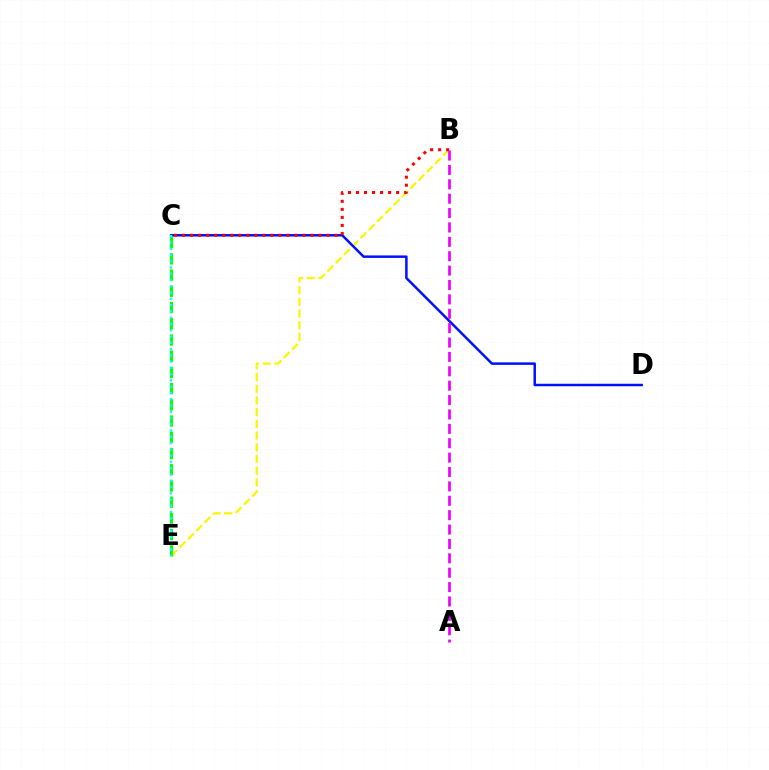{('B', 'E'): [{'color': '#fcf500', 'line_style': 'dashed', 'thickness': 1.59}], ('C', 'D'): [{'color': '#0010ff', 'line_style': 'solid', 'thickness': 1.79}], ('B', 'C'): [{'color': '#ff0000', 'line_style': 'dotted', 'thickness': 2.18}], ('C', 'E'): [{'color': '#08ff00', 'line_style': 'dashed', 'thickness': 2.2}, {'color': '#00fff6', 'line_style': 'dotted', 'thickness': 1.7}], ('A', 'B'): [{'color': '#ee00ff', 'line_style': 'dashed', 'thickness': 1.95}]}